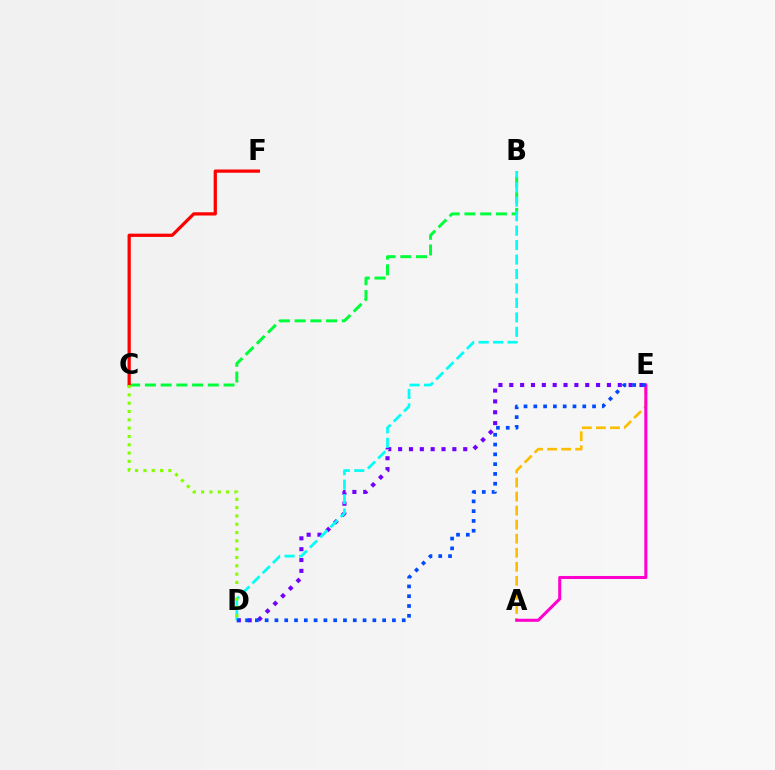{('B', 'C'): [{'color': '#00ff39', 'line_style': 'dashed', 'thickness': 2.14}], ('D', 'E'): [{'color': '#7200ff', 'line_style': 'dotted', 'thickness': 2.95}, {'color': '#004bff', 'line_style': 'dotted', 'thickness': 2.66}], ('A', 'E'): [{'color': '#ffbd00', 'line_style': 'dashed', 'thickness': 1.91}, {'color': '#ff00cf', 'line_style': 'solid', 'thickness': 2.19}], ('B', 'D'): [{'color': '#00fff6', 'line_style': 'dashed', 'thickness': 1.96}], ('C', 'F'): [{'color': '#ff0000', 'line_style': 'solid', 'thickness': 2.33}], ('C', 'D'): [{'color': '#84ff00', 'line_style': 'dotted', 'thickness': 2.26}]}